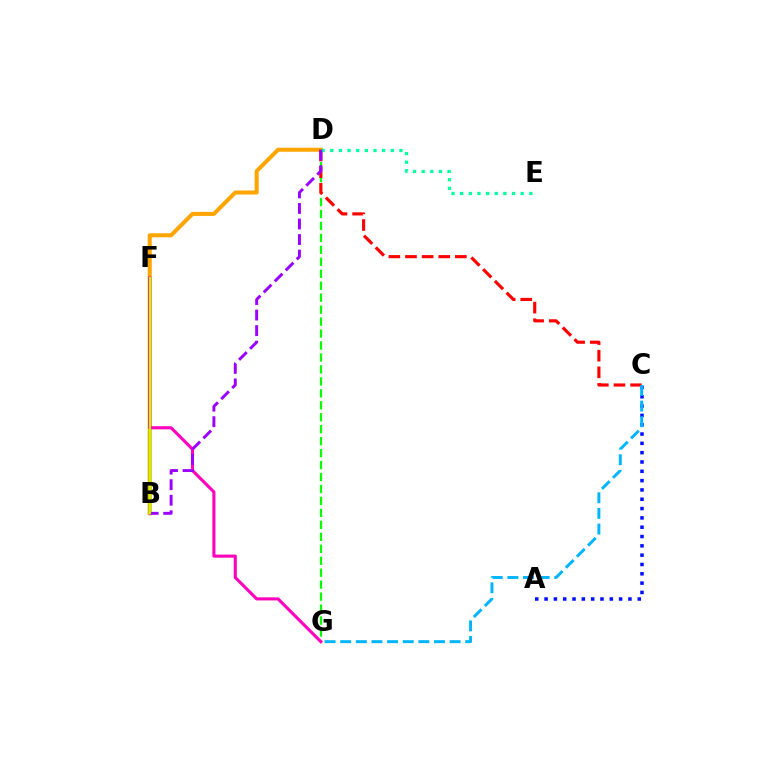{('A', 'C'): [{'color': '#0010ff', 'line_style': 'dotted', 'thickness': 2.53}], ('D', 'G'): [{'color': '#08ff00', 'line_style': 'dashed', 'thickness': 1.62}], ('B', 'D'): [{'color': '#ffa500', 'line_style': 'solid', 'thickness': 2.91}, {'color': '#9b00ff', 'line_style': 'dashed', 'thickness': 2.11}], ('C', 'D'): [{'color': '#ff0000', 'line_style': 'dashed', 'thickness': 2.26}], ('D', 'E'): [{'color': '#00ff9d', 'line_style': 'dotted', 'thickness': 2.35}], ('C', 'G'): [{'color': '#00b5ff', 'line_style': 'dashed', 'thickness': 2.12}], ('F', 'G'): [{'color': '#ff00bd', 'line_style': 'solid', 'thickness': 2.22}], ('B', 'F'): [{'color': '#b3ff00', 'line_style': 'solid', 'thickness': 1.56}]}